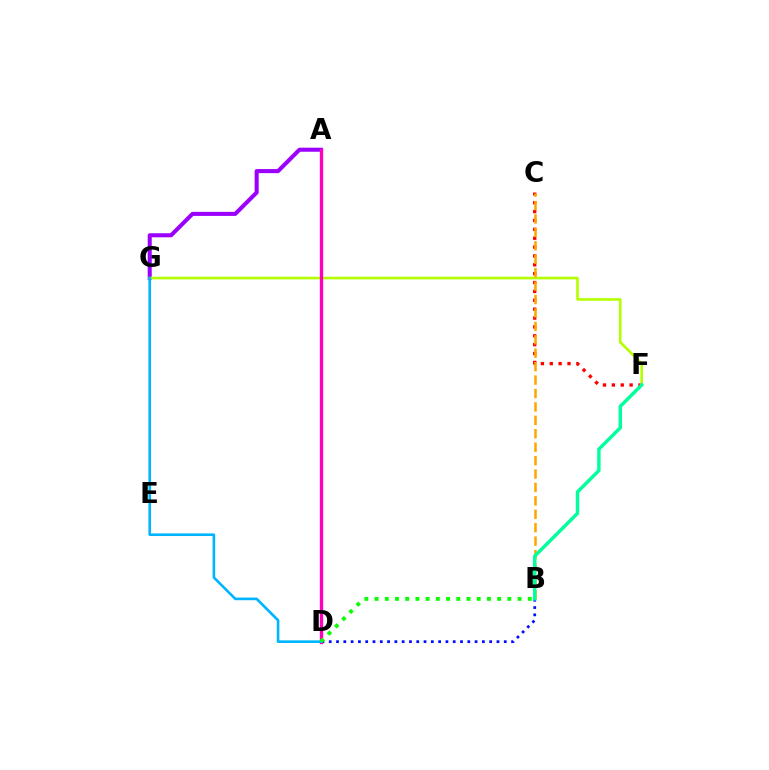{('A', 'G'): [{'color': '#9b00ff', 'line_style': 'solid', 'thickness': 2.92}], ('C', 'F'): [{'color': '#ff0000', 'line_style': 'dotted', 'thickness': 2.41}], ('F', 'G'): [{'color': '#b3ff00', 'line_style': 'solid', 'thickness': 1.88}], ('B', 'D'): [{'color': '#0010ff', 'line_style': 'dotted', 'thickness': 1.98}, {'color': '#08ff00', 'line_style': 'dotted', 'thickness': 2.78}], ('A', 'D'): [{'color': '#ff00bd', 'line_style': 'solid', 'thickness': 2.41}], ('D', 'G'): [{'color': '#00b5ff', 'line_style': 'solid', 'thickness': 1.89}], ('B', 'C'): [{'color': '#ffa500', 'line_style': 'dashed', 'thickness': 1.82}], ('B', 'F'): [{'color': '#00ff9d', 'line_style': 'solid', 'thickness': 2.47}]}